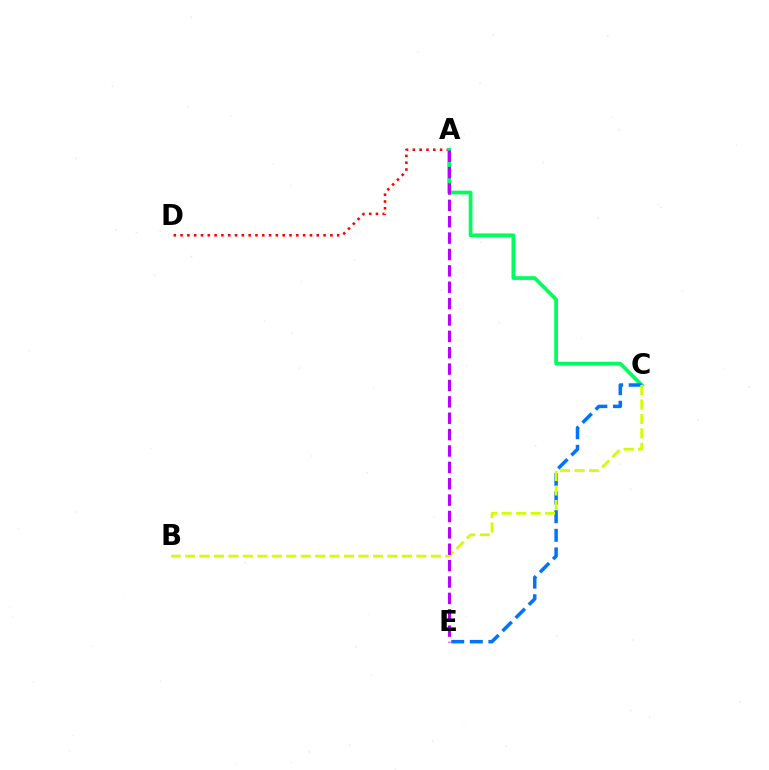{('A', 'D'): [{'color': '#ff0000', 'line_style': 'dotted', 'thickness': 1.85}], ('A', 'C'): [{'color': '#00ff5c', 'line_style': 'solid', 'thickness': 2.69}], ('C', 'E'): [{'color': '#0074ff', 'line_style': 'dashed', 'thickness': 2.52}], ('B', 'C'): [{'color': '#d1ff00', 'line_style': 'dashed', 'thickness': 1.96}], ('A', 'E'): [{'color': '#b900ff', 'line_style': 'dashed', 'thickness': 2.22}]}